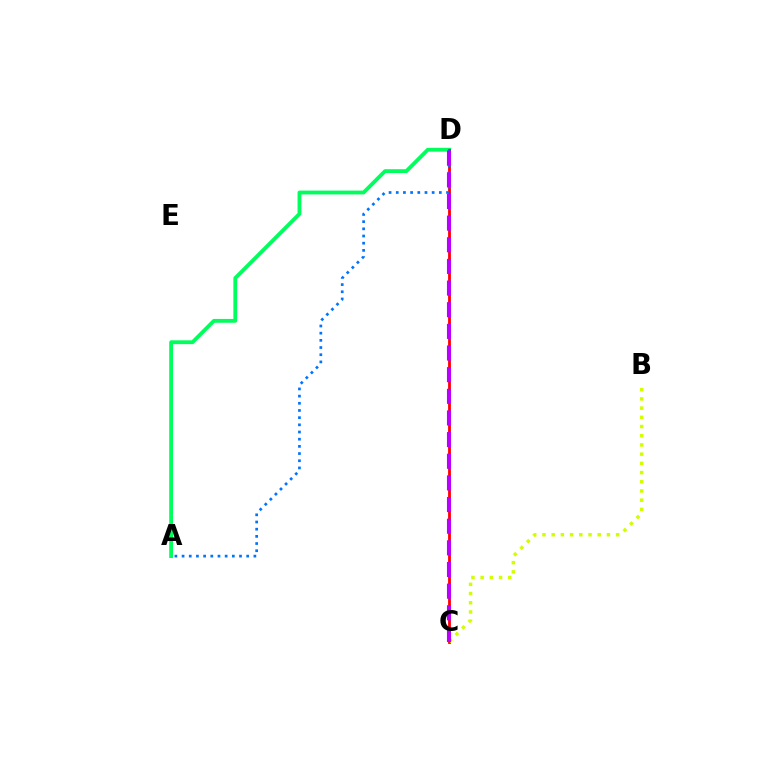{('A', 'D'): [{'color': '#00ff5c', 'line_style': 'solid', 'thickness': 2.75}, {'color': '#0074ff', 'line_style': 'dotted', 'thickness': 1.95}], ('C', 'D'): [{'color': '#ff0000', 'line_style': 'solid', 'thickness': 2.02}, {'color': '#b900ff', 'line_style': 'dashed', 'thickness': 2.94}], ('B', 'C'): [{'color': '#d1ff00', 'line_style': 'dotted', 'thickness': 2.5}]}